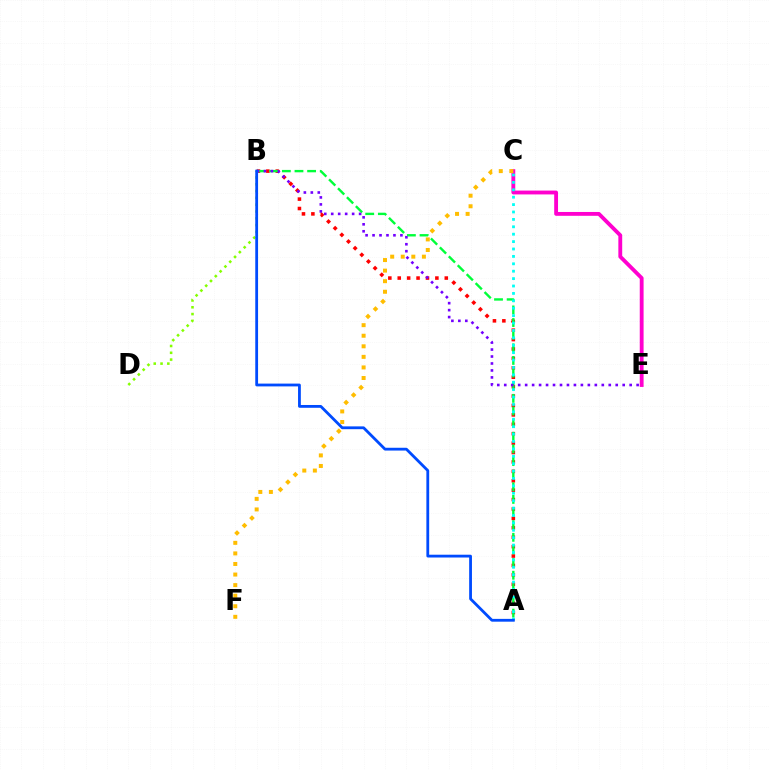{('A', 'B'): [{'color': '#ff0000', 'line_style': 'dotted', 'thickness': 2.56}, {'color': '#00ff39', 'line_style': 'dashed', 'thickness': 1.72}, {'color': '#004bff', 'line_style': 'solid', 'thickness': 2.02}], ('C', 'E'): [{'color': '#ff00cf', 'line_style': 'solid', 'thickness': 2.77}], ('C', 'F'): [{'color': '#ffbd00', 'line_style': 'dotted', 'thickness': 2.87}], ('B', 'E'): [{'color': '#7200ff', 'line_style': 'dotted', 'thickness': 1.89}], ('A', 'C'): [{'color': '#00fff6', 'line_style': 'dotted', 'thickness': 2.01}], ('B', 'D'): [{'color': '#84ff00', 'line_style': 'dotted', 'thickness': 1.85}]}